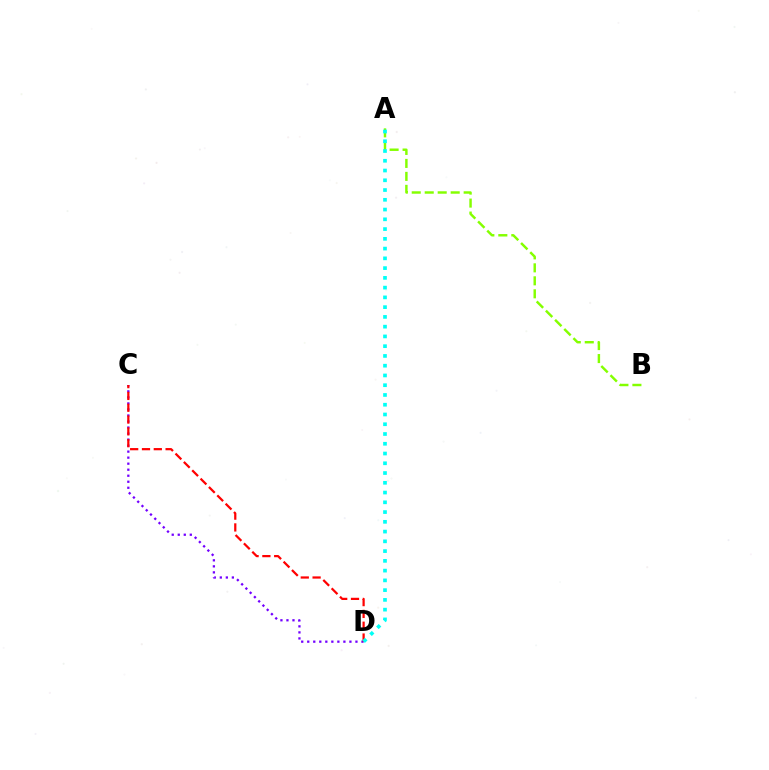{('C', 'D'): [{'color': '#7200ff', 'line_style': 'dotted', 'thickness': 1.64}, {'color': '#ff0000', 'line_style': 'dashed', 'thickness': 1.61}], ('A', 'B'): [{'color': '#84ff00', 'line_style': 'dashed', 'thickness': 1.76}], ('A', 'D'): [{'color': '#00fff6', 'line_style': 'dotted', 'thickness': 2.65}]}